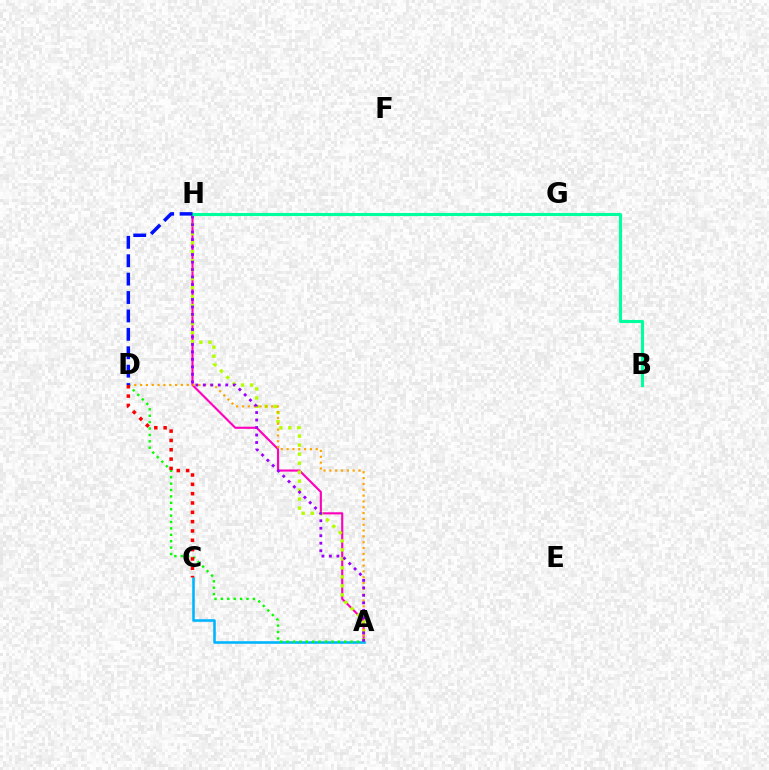{('A', 'H'): [{'color': '#ff00bd', 'line_style': 'solid', 'thickness': 1.54}, {'color': '#b3ff00', 'line_style': 'dotted', 'thickness': 2.44}, {'color': '#9b00ff', 'line_style': 'dotted', 'thickness': 2.03}], ('A', 'D'): [{'color': '#ffa500', 'line_style': 'dotted', 'thickness': 1.58}, {'color': '#08ff00', 'line_style': 'dotted', 'thickness': 1.74}], ('A', 'C'): [{'color': '#00b5ff', 'line_style': 'solid', 'thickness': 1.85}], ('C', 'D'): [{'color': '#ff0000', 'line_style': 'dotted', 'thickness': 2.53}], ('B', 'H'): [{'color': '#00ff9d', 'line_style': 'solid', 'thickness': 2.23}], ('D', 'H'): [{'color': '#0010ff', 'line_style': 'dashed', 'thickness': 2.5}]}